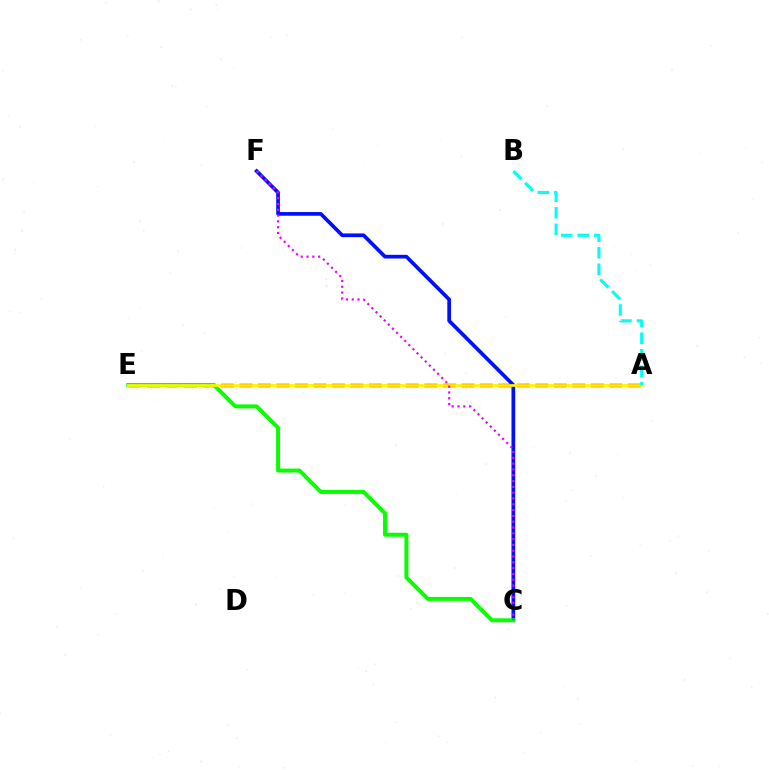{('A', 'E'): [{'color': '#ff0000', 'line_style': 'dashed', 'thickness': 2.51}, {'color': '#fcf500', 'line_style': 'solid', 'thickness': 1.97}], ('C', 'F'): [{'color': '#0010ff', 'line_style': 'solid', 'thickness': 2.66}, {'color': '#ee00ff', 'line_style': 'dotted', 'thickness': 1.58}], ('C', 'E'): [{'color': '#08ff00', 'line_style': 'solid', 'thickness': 2.85}], ('A', 'B'): [{'color': '#00fff6', 'line_style': 'dashed', 'thickness': 2.25}]}